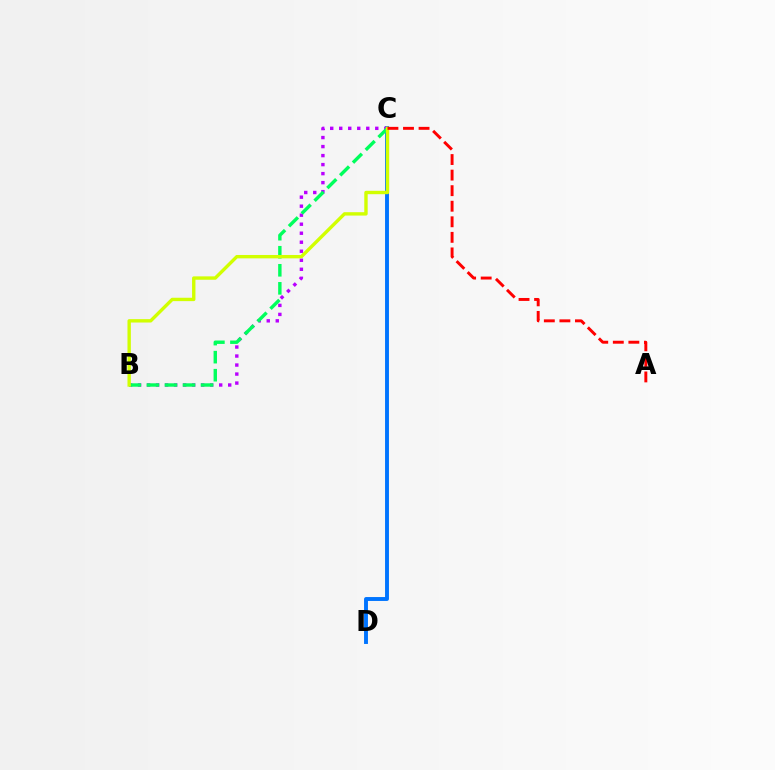{('C', 'D'): [{'color': '#0074ff', 'line_style': 'solid', 'thickness': 2.81}], ('B', 'C'): [{'color': '#b900ff', 'line_style': 'dotted', 'thickness': 2.45}, {'color': '#00ff5c', 'line_style': 'dashed', 'thickness': 2.45}, {'color': '#d1ff00', 'line_style': 'solid', 'thickness': 2.43}], ('A', 'C'): [{'color': '#ff0000', 'line_style': 'dashed', 'thickness': 2.11}]}